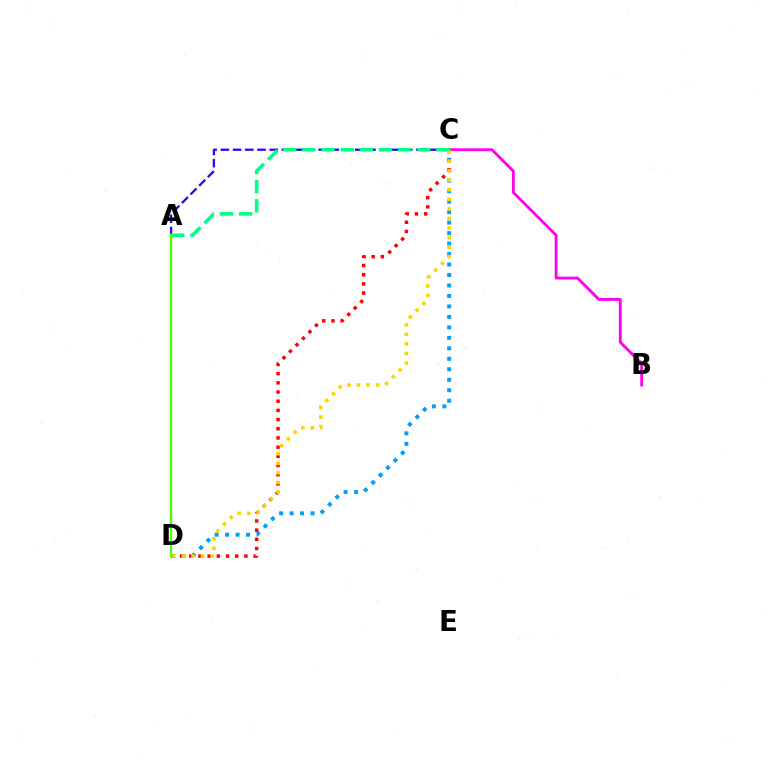{('B', 'C'): [{'color': '#ff00ed', 'line_style': 'solid', 'thickness': 2.05}], ('C', 'D'): [{'color': '#009eff', 'line_style': 'dotted', 'thickness': 2.85}, {'color': '#ff0000', 'line_style': 'dotted', 'thickness': 2.5}, {'color': '#ffd500', 'line_style': 'dotted', 'thickness': 2.6}], ('A', 'C'): [{'color': '#3700ff', 'line_style': 'dashed', 'thickness': 1.66}, {'color': '#00ff86', 'line_style': 'dashed', 'thickness': 2.6}], ('A', 'D'): [{'color': '#4fff00', 'line_style': 'solid', 'thickness': 1.67}]}